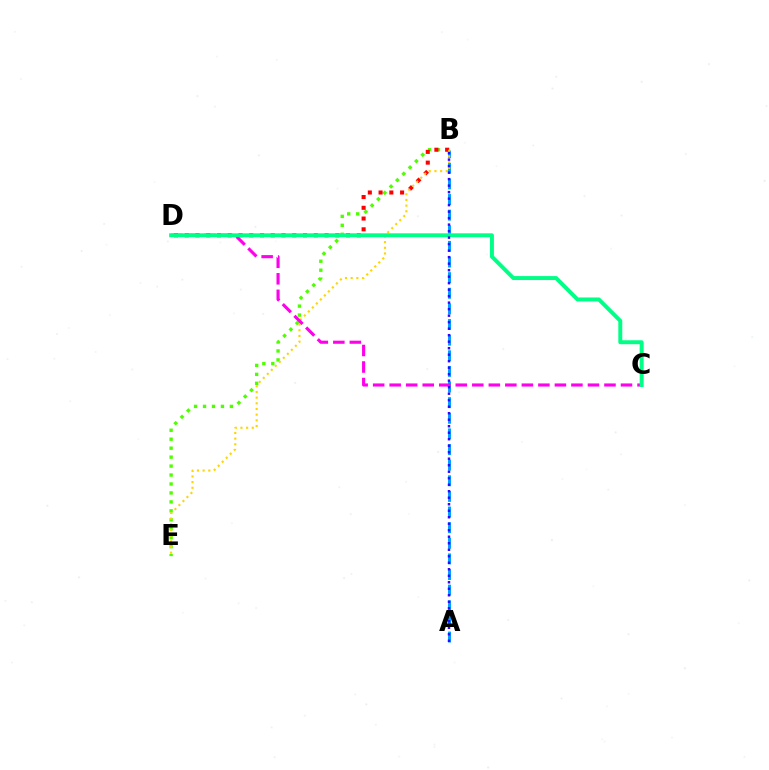{('B', 'E'): [{'color': '#4fff00', 'line_style': 'dotted', 'thickness': 2.43}, {'color': '#ffd500', 'line_style': 'dotted', 'thickness': 1.54}], ('A', 'B'): [{'color': '#009eff', 'line_style': 'dashed', 'thickness': 2.12}, {'color': '#3700ff', 'line_style': 'dotted', 'thickness': 1.77}], ('B', 'D'): [{'color': '#ff0000', 'line_style': 'dotted', 'thickness': 2.92}], ('C', 'D'): [{'color': '#ff00ed', 'line_style': 'dashed', 'thickness': 2.24}, {'color': '#00ff86', 'line_style': 'solid', 'thickness': 2.84}]}